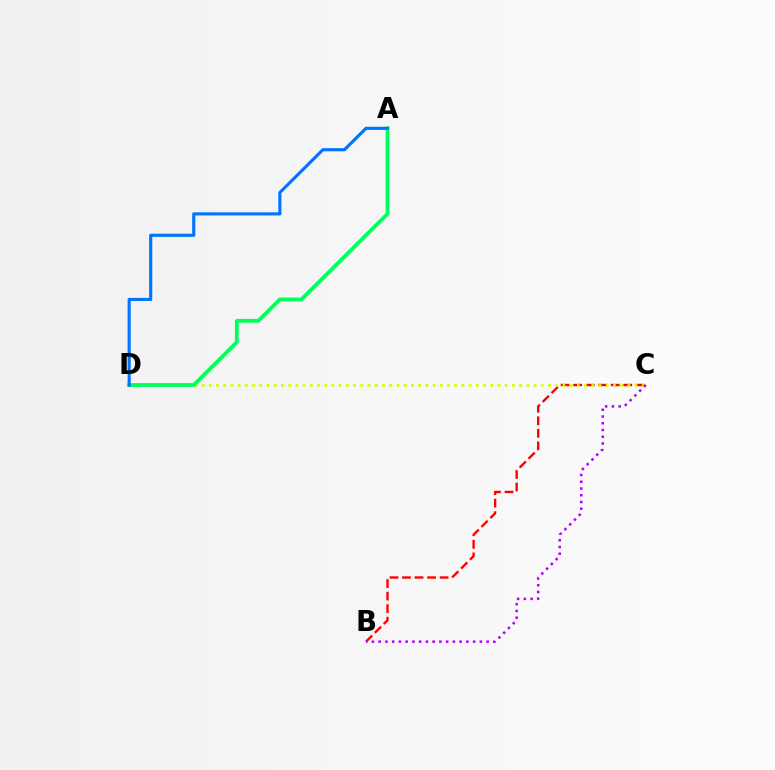{('B', 'C'): [{'color': '#ff0000', 'line_style': 'dashed', 'thickness': 1.7}, {'color': '#b900ff', 'line_style': 'dotted', 'thickness': 1.83}], ('C', 'D'): [{'color': '#d1ff00', 'line_style': 'dotted', 'thickness': 1.96}], ('A', 'D'): [{'color': '#00ff5c', 'line_style': 'solid', 'thickness': 2.73}, {'color': '#0074ff', 'line_style': 'solid', 'thickness': 2.25}]}